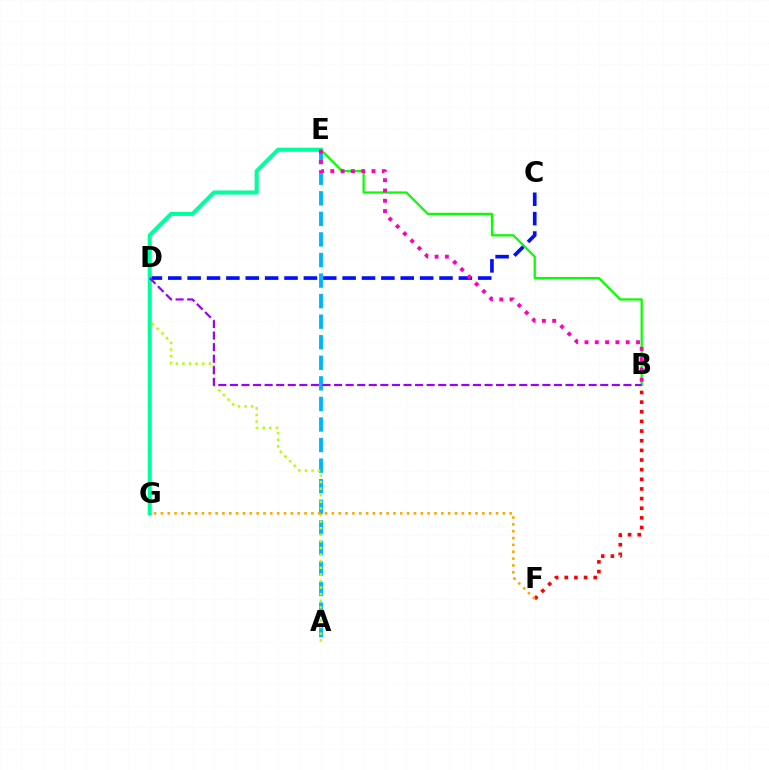{('C', 'D'): [{'color': '#0010ff', 'line_style': 'dashed', 'thickness': 2.63}], ('A', 'E'): [{'color': '#00b5ff', 'line_style': 'dashed', 'thickness': 2.79}], ('A', 'D'): [{'color': '#b3ff00', 'line_style': 'dotted', 'thickness': 1.79}], ('B', 'F'): [{'color': '#ff0000', 'line_style': 'dotted', 'thickness': 2.62}], ('E', 'G'): [{'color': '#00ff9d', 'line_style': 'solid', 'thickness': 2.93}], ('B', 'E'): [{'color': '#08ff00', 'line_style': 'solid', 'thickness': 1.61}, {'color': '#ff00bd', 'line_style': 'dotted', 'thickness': 2.8}], ('B', 'D'): [{'color': '#9b00ff', 'line_style': 'dashed', 'thickness': 1.57}], ('F', 'G'): [{'color': '#ffa500', 'line_style': 'dotted', 'thickness': 1.86}]}